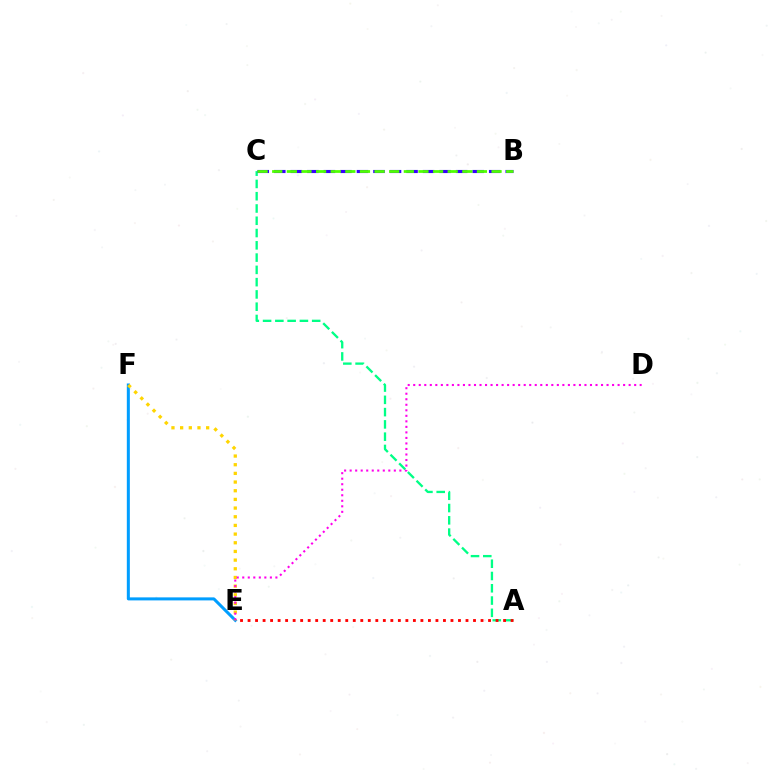{('A', 'C'): [{'color': '#00ff86', 'line_style': 'dashed', 'thickness': 1.67}], ('E', 'F'): [{'color': '#009eff', 'line_style': 'solid', 'thickness': 2.18}, {'color': '#ffd500', 'line_style': 'dotted', 'thickness': 2.36}], ('A', 'E'): [{'color': '#ff0000', 'line_style': 'dotted', 'thickness': 2.04}], ('B', 'C'): [{'color': '#3700ff', 'line_style': 'dashed', 'thickness': 2.25}, {'color': '#4fff00', 'line_style': 'dashed', 'thickness': 1.99}], ('D', 'E'): [{'color': '#ff00ed', 'line_style': 'dotted', 'thickness': 1.5}]}